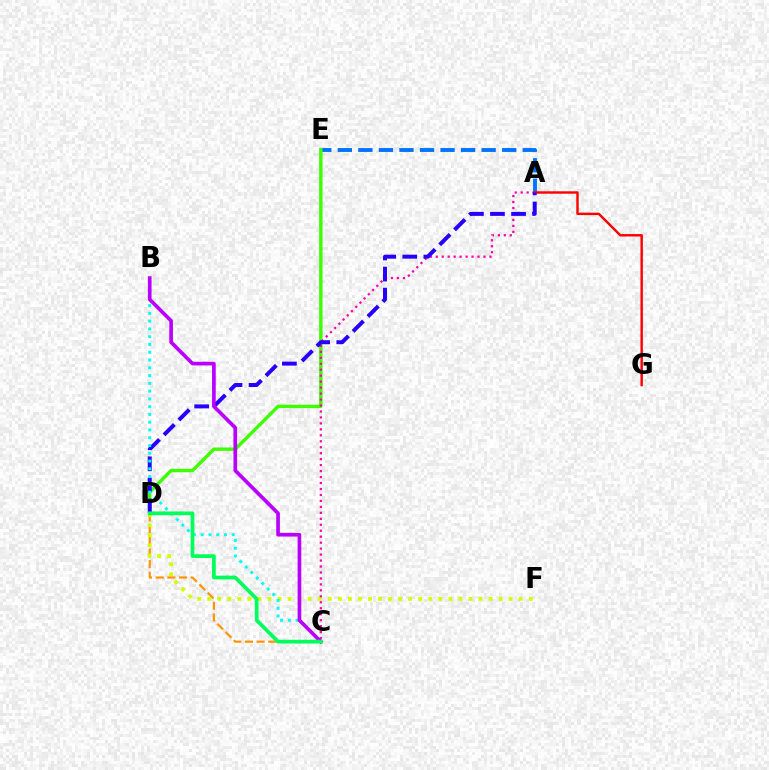{('C', 'D'): [{'color': '#ff9400', 'line_style': 'dashed', 'thickness': 1.59}, {'color': '#00ff5c', 'line_style': 'solid', 'thickness': 2.69}], ('A', 'E'): [{'color': '#0074ff', 'line_style': 'dashed', 'thickness': 2.79}], ('D', 'E'): [{'color': '#3dff00', 'line_style': 'solid', 'thickness': 2.45}], ('D', 'F'): [{'color': '#d1ff00', 'line_style': 'dotted', 'thickness': 2.73}], ('A', 'C'): [{'color': '#ff00ac', 'line_style': 'dotted', 'thickness': 1.62}], ('A', 'G'): [{'color': '#ff0000', 'line_style': 'solid', 'thickness': 1.74}], ('A', 'D'): [{'color': '#2500ff', 'line_style': 'dashed', 'thickness': 2.86}], ('B', 'C'): [{'color': '#00fff6', 'line_style': 'dotted', 'thickness': 2.11}, {'color': '#b900ff', 'line_style': 'solid', 'thickness': 2.63}]}